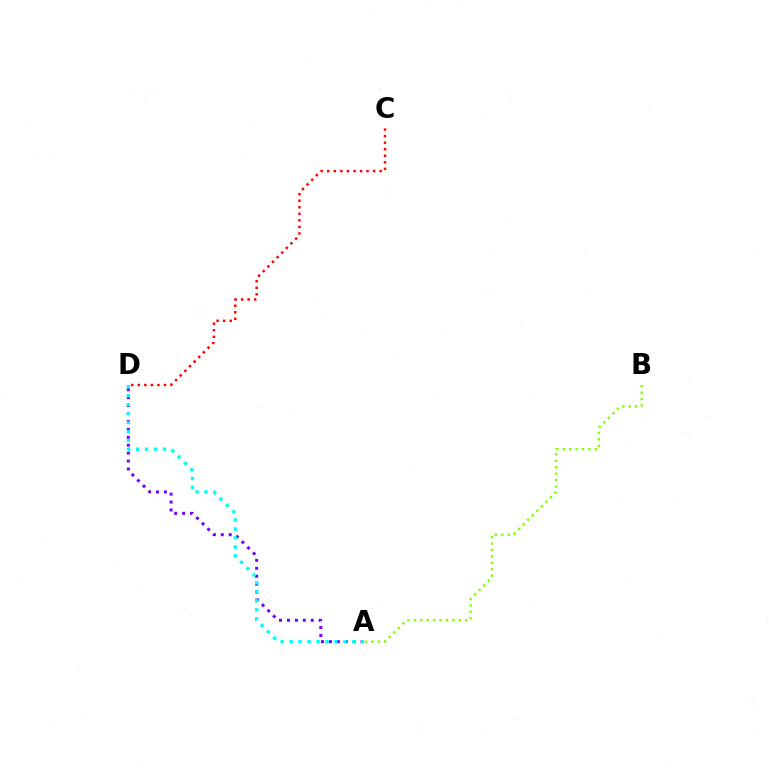{('A', 'B'): [{'color': '#84ff00', 'line_style': 'dotted', 'thickness': 1.74}], ('A', 'D'): [{'color': '#7200ff', 'line_style': 'dotted', 'thickness': 2.15}, {'color': '#00fff6', 'line_style': 'dotted', 'thickness': 2.44}], ('C', 'D'): [{'color': '#ff0000', 'line_style': 'dotted', 'thickness': 1.78}]}